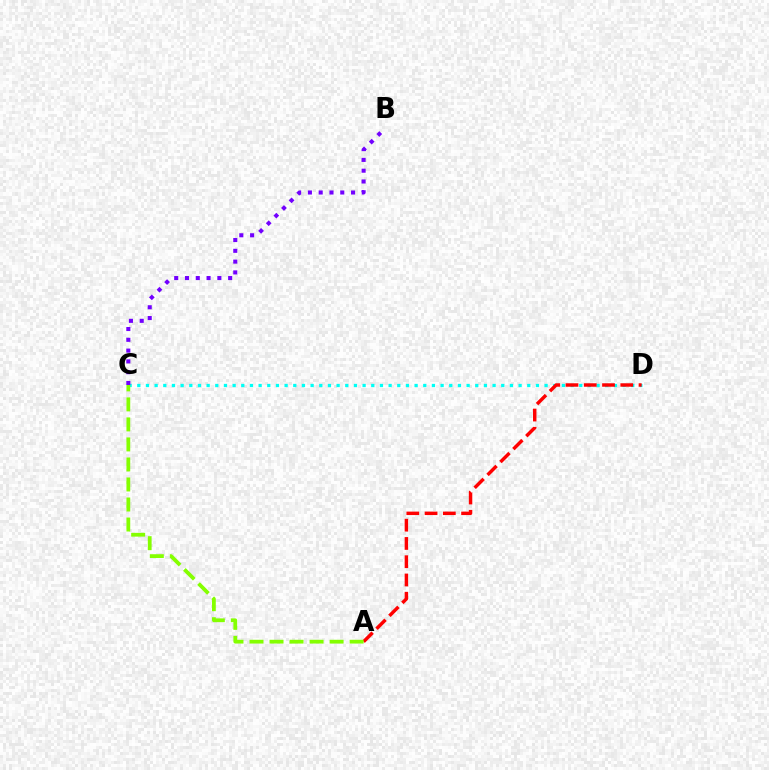{('C', 'D'): [{'color': '#00fff6', 'line_style': 'dotted', 'thickness': 2.35}], ('A', 'D'): [{'color': '#ff0000', 'line_style': 'dashed', 'thickness': 2.48}], ('B', 'C'): [{'color': '#7200ff', 'line_style': 'dotted', 'thickness': 2.93}], ('A', 'C'): [{'color': '#84ff00', 'line_style': 'dashed', 'thickness': 2.72}]}